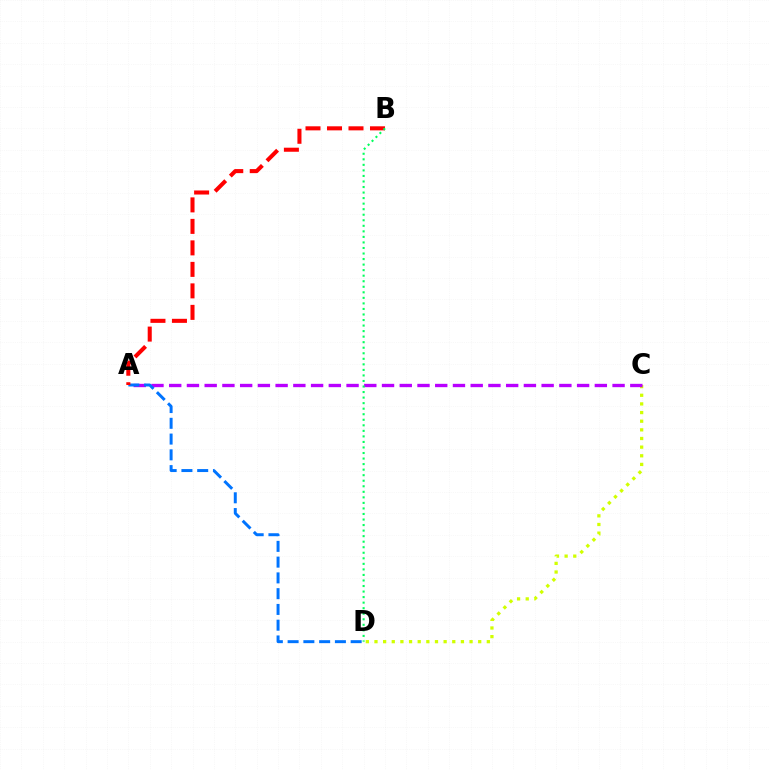{('C', 'D'): [{'color': '#d1ff00', 'line_style': 'dotted', 'thickness': 2.35}], ('A', 'C'): [{'color': '#b900ff', 'line_style': 'dashed', 'thickness': 2.41}], ('A', 'D'): [{'color': '#0074ff', 'line_style': 'dashed', 'thickness': 2.14}], ('A', 'B'): [{'color': '#ff0000', 'line_style': 'dashed', 'thickness': 2.92}], ('B', 'D'): [{'color': '#00ff5c', 'line_style': 'dotted', 'thickness': 1.51}]}